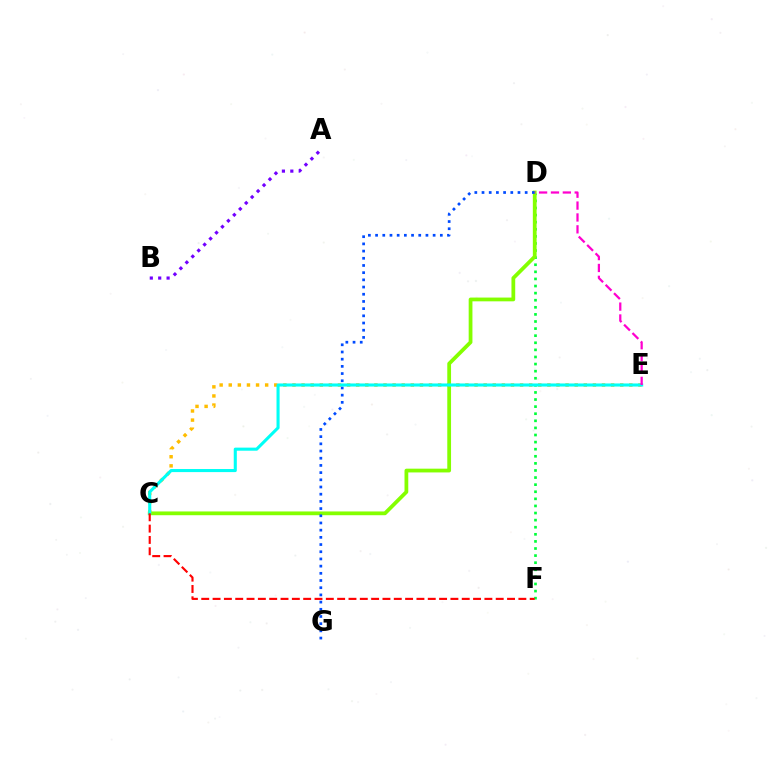{('A', 'B'): [{'color': '#7200ff', 'line_style': 'dotted', 'thickness': 2.28}], ('C', 'E'): [{'color': '#ffbd00', 'line_style': 'dotted', 'thickness': 2.47}, {'color': '#00fff6', 'line_style': 'solid', 'thickness': 2.22}], ('D', 'F'): [{'color': '#00ff39', 'line_style': 'dotted', 'thickness': 1.93}], ('C', 'D'): [{'color': '#84ff00', 'line_style': 'solid', 'thickness': 2.71}], ('D', 'G'): [{'color': '#004bff', 'line_style': 'dotted', 'thickness': 1.95}], ('C', 'F'): [{'color': '#ff0000', 'line_style': 'dashed', 'thickness': 1.54}], ('D', 'E'): [{'color': '#ff00cf', 'line_style': 'dashed', 'thickness': 1.61}]}